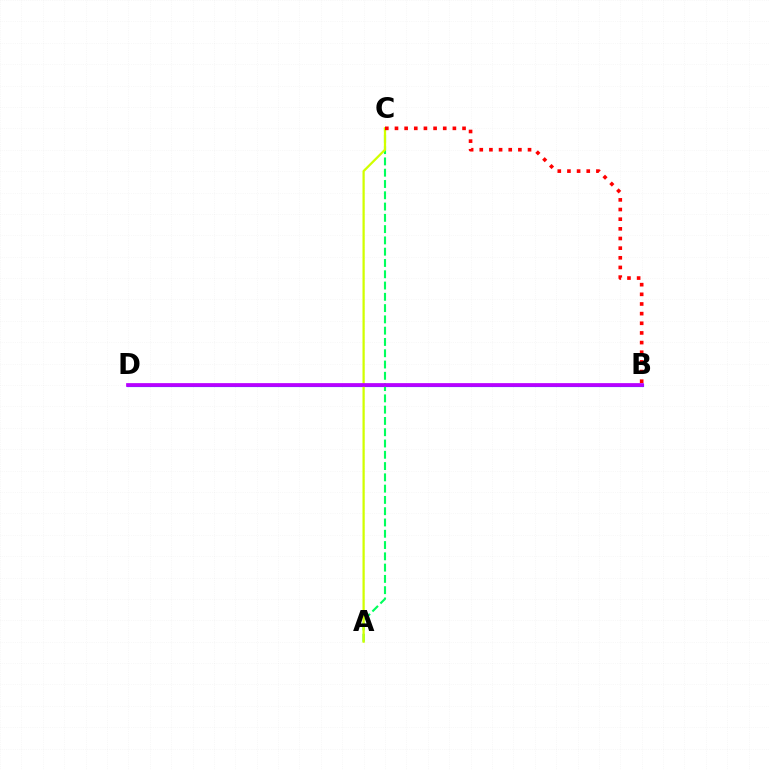{('B', 'D'): [{'color': '#0074ff', 'line_style': 'solid', 'thickness': 2.27}, {'color': '#b900ff', 'line_style': 'solid', 'thickness': 2.68}], ('A', 'C'): [{'color': '#00ff5c', 'line_style': 'dashed', 'thickness': 1.53}, {'color': '#d1ff00', 'line_style': 'solid', 'thickness': 1.62}], ('B', 'C'): [{'color': '#ff0000', 'line_style': 'dotted', 'thickness': 2.62}]}